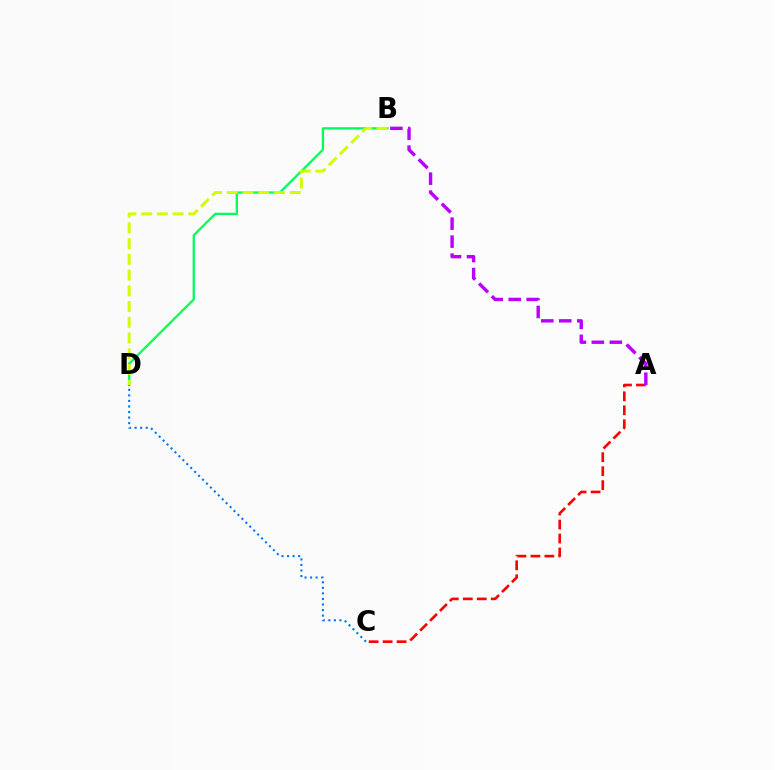{('A', 'C'): [{'color': '#ff0000', 'line_style': 'dashed', 'thickness': 1.9}], ('B', 'D'): [{'color': '#00ff5c', 'line_style': 'solid', 'thickness': 1.65}, {'color': '#d1ff00', 'line_style': 'dashed', 'thickness': 2.14}], ('A', 'B'): [{'color': '#b900ff', 'line_style': 'dashed', 'thickness': 2.44}], ('C', 'D'): [{'color': '#0074ff', 'line_style': 'dotted', 'thickness': 1.51}]}